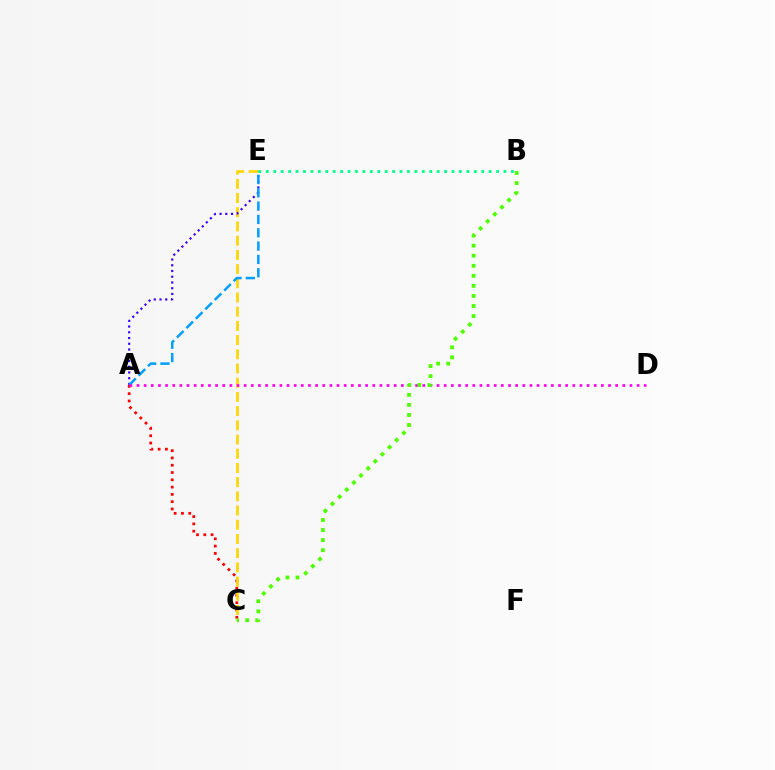{('A', 'C'): [{'color': '#ff0000', 'line_style': 'dotted', 'thickness': 1.98}], ('C', 'E'): [{'color': '#ffd500', 'line_style': 'dashed', 'thickness': 1.93}], ('A', 'E'): [{'color': '#3700ff', 'line_style': 'dotted', 'thickness': 1.56}, {'color': '#009eff', 'line_style': 'dashed', 'thickness': 1.81}], ('A', 'D'): [{'color': '#ff00ed', 'line_style': 'dotted', 'thickness': 1.94}], ('B', 'E'): [{'color': '#00ff86', 'line_style': 'dotted', 'thickness': 2.02}], ('B', 'C'): [{'color': '#4fff00', 'line_style': 'dotted', 'thickness': 2.73}]}